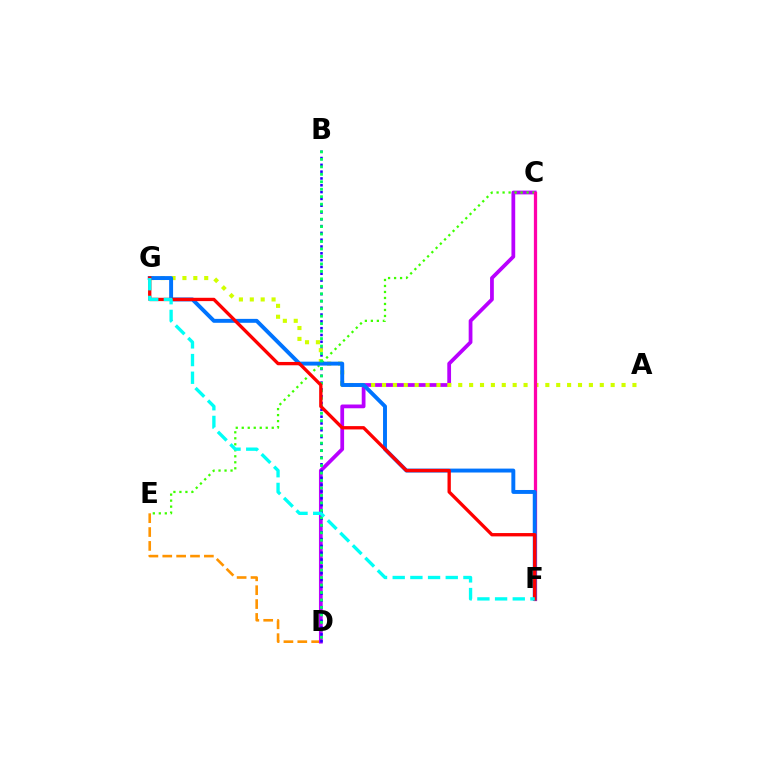{('D', 'E'): [{'color': '#ff9400', 'line_style': 'dashed', 'thickness': 1.88}], ('C', 'D'): [{'color': '#b900ff', 'line_style': 'solid', 'thickness': 2.71}], ('B', 'D'): [{'color': '#2500ff', 'line_style': 'dotted', 'thickness': 1.85}, {'color': '#00ff5c', 'line_style': 'dotted', 'thickness': 2.03}], ('A', 'G'): [{'color': '#d1ff00', 'line_style': 'dotted', 'thickness': 2.96}], ('C', 'E'): [{'color': '#3dff00', 'line_style': 'dotted', 'thickness': 1.63}], ('C', 'F'): [{'color': '#ff00ac', 'line_style': 'solid', 'thickness': 2.35}], ('F', 'G'): [{'color': '#0074ff', 'line_style': 'solid', 'thickness': 2.83}, {'color': '#ff0000', 'line_style': 'solid', 'thickness': 2.4}, {'color': '#00fff6', 'line_style': 'dashed', 'thickness': 2.4}]}